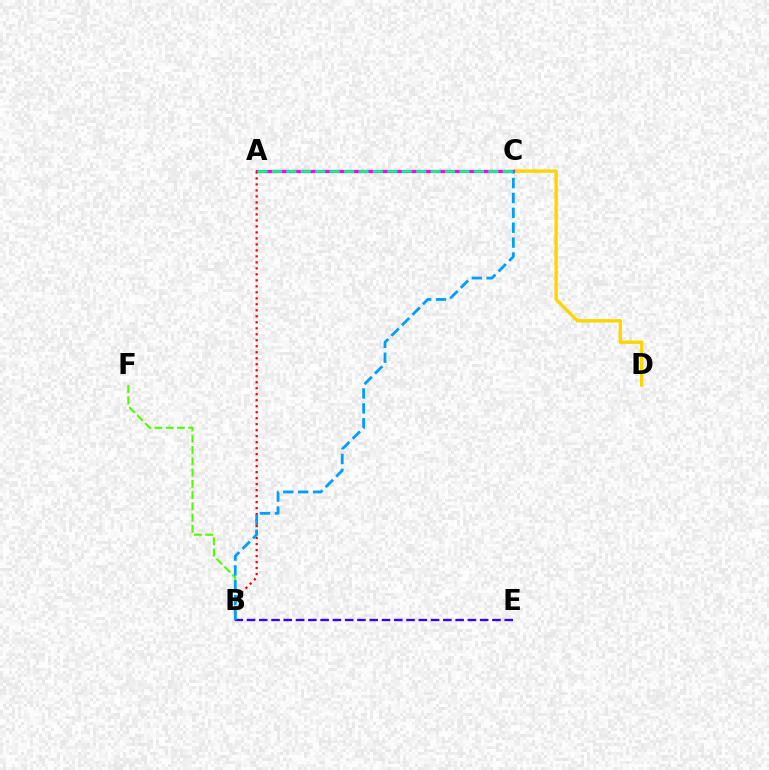{('C', 'D'): [{'color': '#ffd500', 'line_style': 'solid', 'thickness': 2.43}], ('A', 'C'): [{'color': '#ff00ed', 'line_style': 'solid', 'thickness': 2.33}, {'color': '#00ff86', 'line_style': 'dashed', 'thickness': 1.96}], ('A', 'B'): [{'color': '#ff0000', 'line_style': 'dotted', 'thickness': 1.63}], ('B', 'F'): [{'color': '#4fff00', 'line_style': 'dashed', 'thickness': 1.53}], ('B', 'E'): [{'color': '#3700ff', 'line_style': 'dashed', 'thickness': 1.67}], ('B', 'C'): [{'color': '#009eff', 'line_style': 'dashed', 'thickness': 2.02}]}